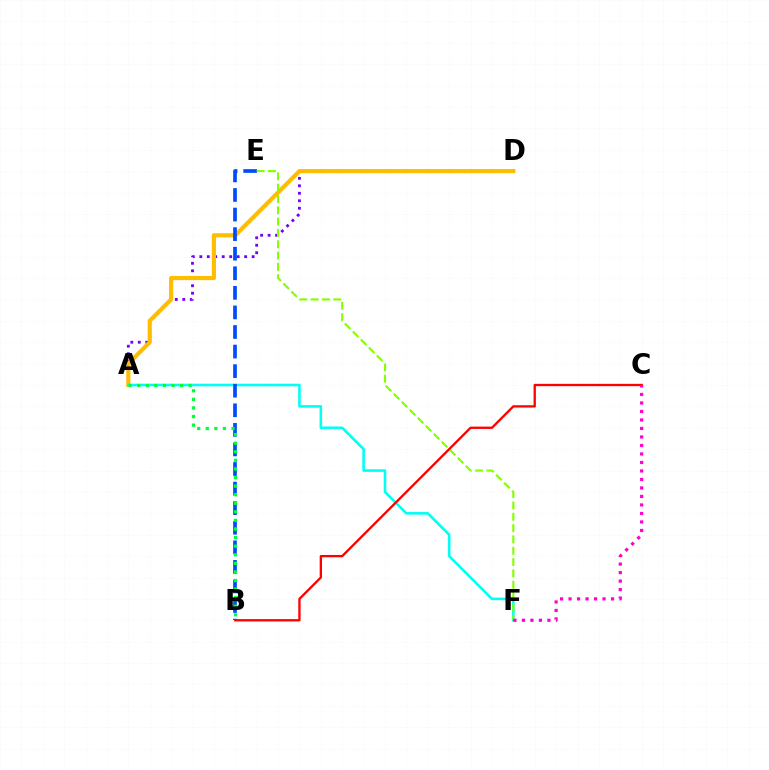{('A', 'D'): [{'color': '#7200ff', 'line_style': 'dotted', 'thickness': 2.03}, {'color': '#ffbd00', 'line_style': 'solid', 'thickness': 2.99}], ('A', 'F'): [{'color': '#00fff6', 'line_style': 'solid', 'thickness': 1.86}], ('B', 'E'): [{'color': '#004bff', 'line_style': 'dashed', 'thickness': 2.66}], ('E', 'F'): [{'color': '#84ff00', 'line_style': 'dashed', 'thickness': 1.54}], ('B', 'C'): [{'color': '#ff0000', 'line_style': 'solid', 'thickness': 1.67}], ('C', 'F'): [{'color': '#ff00cf', 'line_style': 'dotted', 'thickness': 2.31}], ('A', 'B'): [{'color': '#00ff39', 'line_style': 'dotted', 'thickness': 2.33}]}